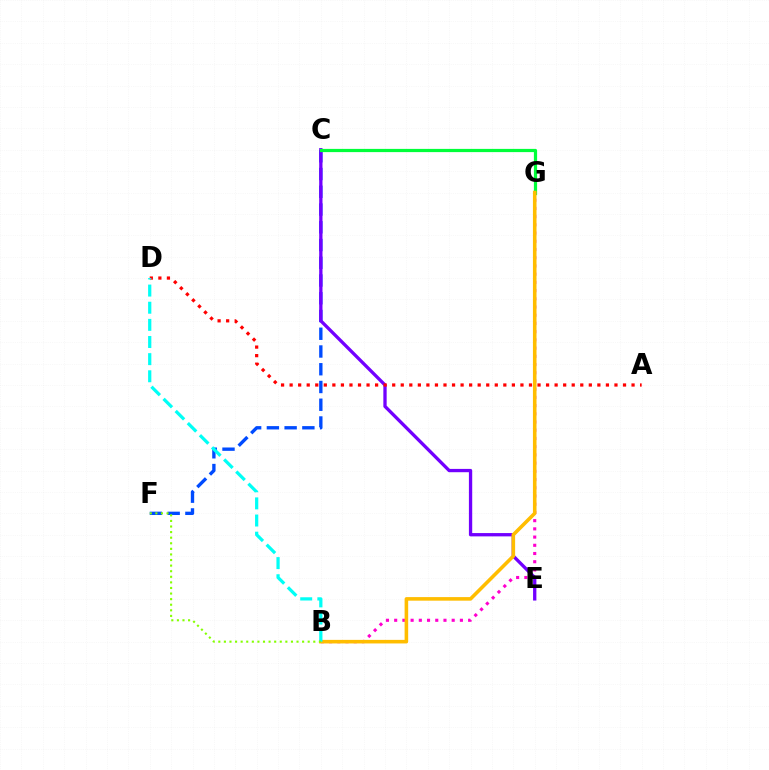{('C', 'F'): [{'color': '#004bff', 'line_style': 'dashed', 'thickness': 2.41}], ('C', 'E'): [{'color': '#7200ff', 'line_style': 'solid', 'thickness': 2.38}], ('A', 'D'): [{'color': '#ff0000', 'line_style': 'dotted', 'thickness': 2.32}], ('C', 'G'): [{'color': '#00ff39', 'line_style': 'solid', 'thickness': 2.32}], ('B', 'G'): [{'color': '#ff00cf', 'line_style': 'dotted', 'thickness': 2.23}, {'color': '#ffbd00', 'line_style': 'solid', 'thickness': 2.58}], ('B', 'D'): [{'color': '#00fff6', 'line_style': 'dashed', 'thickness': 2.33}], ('B', 'F'): [{'color': '#84ff00', 'line_style': 'dotted', 'thickness': 1.52}]}